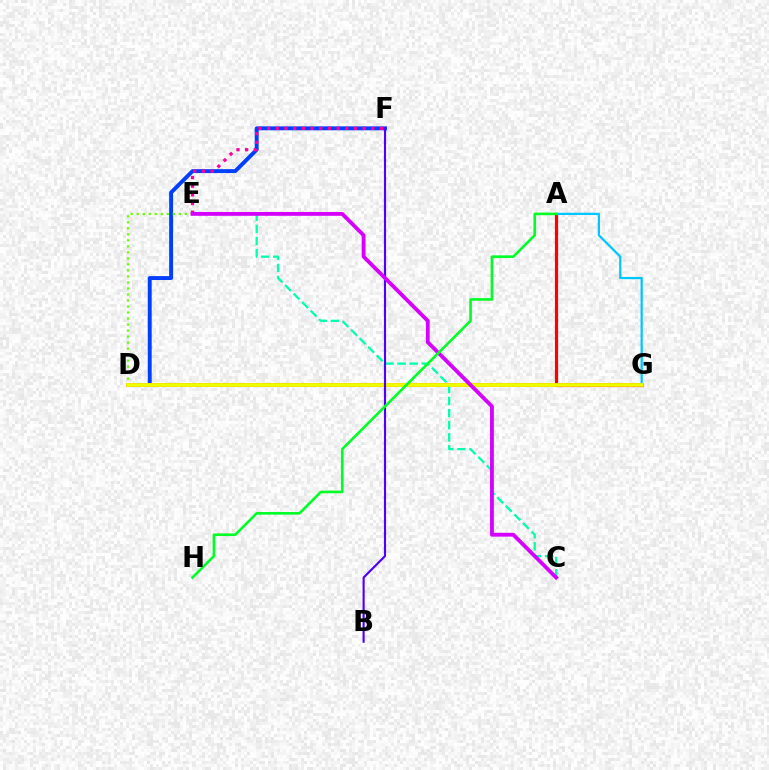{('D', 'F'): [{'color': '#003fff', 'line_style': 'solid', 'thickness': 2.83}], ('D', 'G'): [{'color': '#ff8800', 'line_style': 'solid', 'thickness': 2.83}, {'color': '#eeff00', 'line_style': 'solid', 'thickness': 2.61}], ('D', 'E'): [{'color': '#66ff00', 'line_style': 'dotted', 'thickness': 1.63}], ('E', 'F'): [{'color': '#ff00a0', 'line_style': 'dotted', 'thickness': 2.36}], ('C', 'E'): [{'color': '#00ffaf', 'line_style': 'dashed', 'thickness': 1.64}, {'color': '#d600ff', 'line_style': 'solid', 'thickness': 2.75}], ('A', 'G'): [{'color': '#ff0000', 'line_style': 'solid', 'thickness': 2.29}, {'color': '#00c7ff', 'line_style': 'solid', 'thickness': 1.62}], ('B', 'F'): [{'color': '#4f00ff', 'line_style': 'solid', 'thickness': 1.54}], ('A', 'H'): [{'color': '#00ff27', 'line_style': 'solid', 'thickness': 1.89}]}